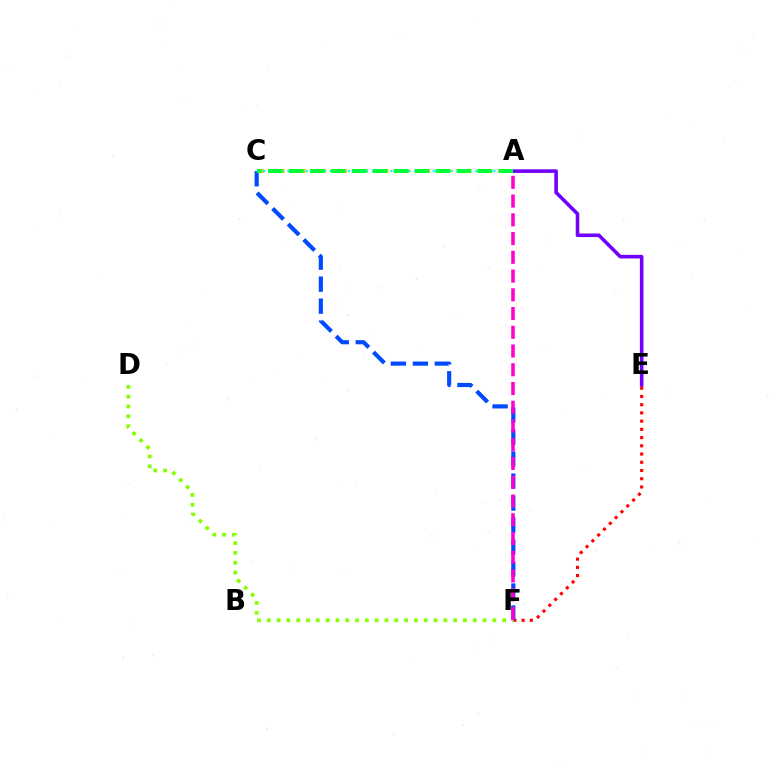{('A', 'E'): [{'color': '#7200ff', 'line_style': 'solid', 'thickness': 2.59}], ('A', 'C'): [{'color': '#ffbd00', 'line_style': 'dashed', 'thickness': 2.82}, {'color': '#00fff6', 'line_style': 'dotted', 'thickness': 1.65}, {'color': '#00ff39', 'line_style': 'dashed', 'thickness': 2.85}], ('E', 'F'): [{'color': '#ff0000', 'line_style': 'dotted', 'thickness': 2.24}], ('C', 'F'): [{'color': '#004bff', 'line_style': 'dashed', 'thickness': 2.99}], ('D', 'F'): [{'color': '#84ff00', 'line_style': 'dotted', 'thickness': 2.67}], ('A', 'F'): [{'color': '#ff00cf', 'line_style': 'dashed', 'thickness': 2.55}]}